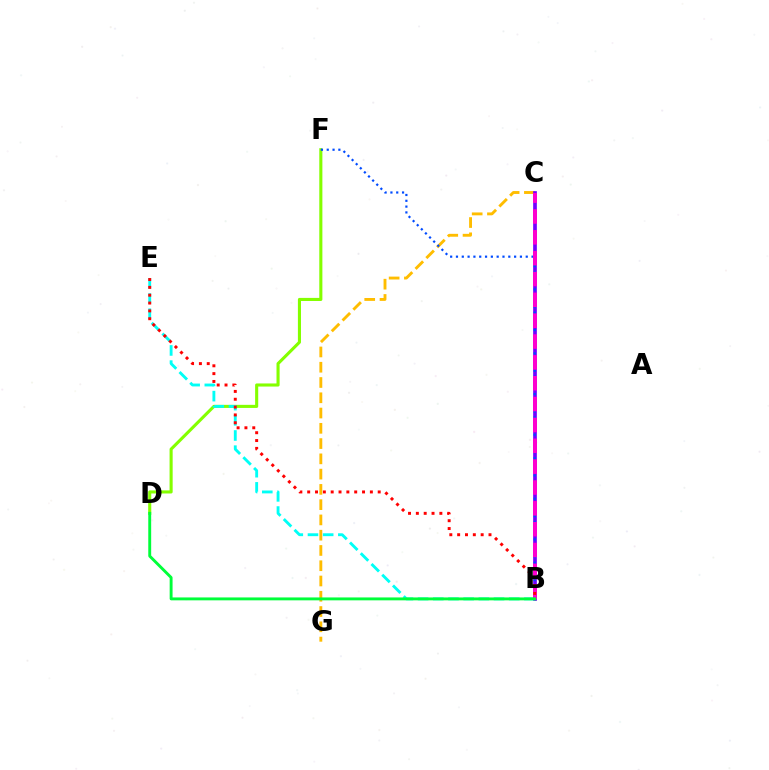{('C', 'G'): [{'color': '#ffbd00', 'line_style': 'dashed', 'thickness': 2.07}], ('B', 'C'): [{'color': '#7200ff', 'line_style': 'solid', 'thickness': 2.65}, {'color': '#ff00cf', 'line_style': 'dashed', 'thickness': 2.83}], ('D', 'F'): [{'color': '#84ff00', 'line_style': 'solid', 'thickness': 2.23}], ('B', 'F'): [{'color': '#004bff', 'line_style': 'dotted', 'thickness': 1.58}], ('B', 'E'): [{'color': '#00fff6', 'line_style': 'dashed', 'thickness': 2.06}, {'color': '#ff0000', 'line_style': 'dotted', 'thickness': 2.13}], ('B', 'D'): [{'color': '#00ff39', 'line_style': 'solid', 'thickness': 2.09}]}